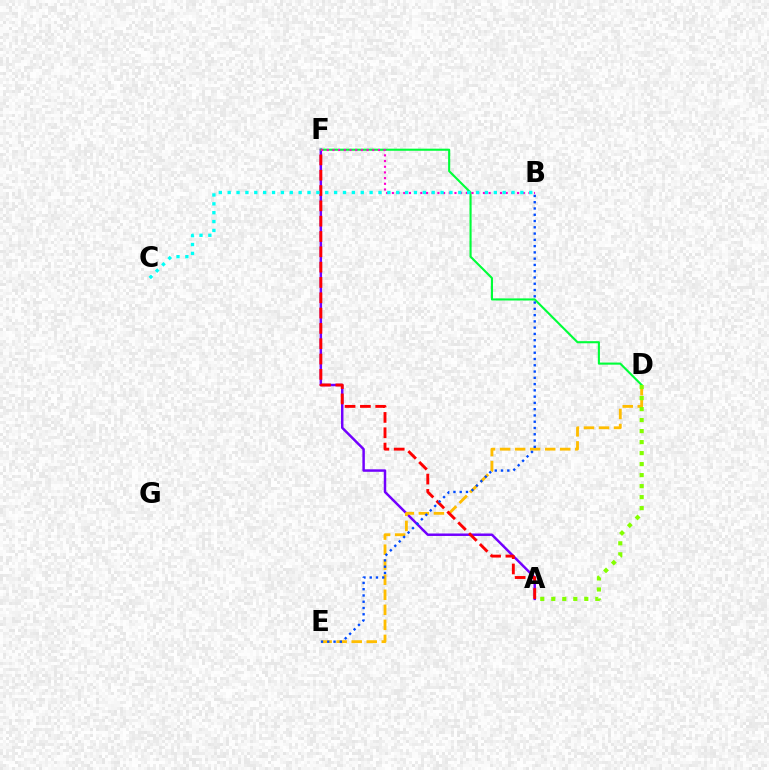{('A', 'F'): [{'color': '#7200ff', 'line_style': 'solid', 'thickness': 1.78}, {'color': '#ff0000', 'line_style': 'dashed', 'thickness': 2.08}], ('D', 'F'): [{'color': '#00ff39', 'line_style': 'solid', 'thickness': 1.52}], ('B', 'F'): [{'color': '#ff00cf', 'line_style': 'dotted', 'thickness': 1.55}], ('D', 'E'): [{'color': '#ffbd00', 'line_style': 'dashed', 'thickness': 2.04}], ('B', 'C'): [{'color': '#00fff6', 'line_style': 'dotted', 'thickness': 2.41}], ('A', 'D'): [{'color': '#84ff00', 'line_style': 'dotted', 'thickness': 2.99}], ('B', 'E'): [{'color': '#004bff', 'line_style': 'dotted', 'thickness': 1.7}]}